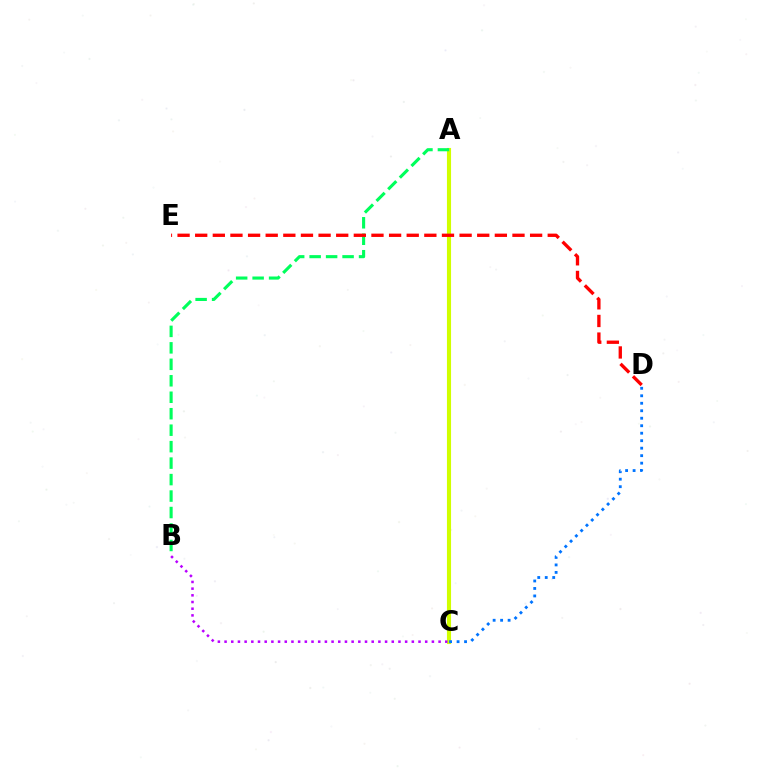{('A', 'C'): [{'color': '#d1ff00', 'line_style': 'solid', 'thickness': 2.96}], ('A', 'B'): [{'color': '#00ff5c', 'line_style': 'dashed', 'thickness': 2.24}], ('B', 'C'): [{'color': '#b900ff', 'line_style': 'dotted', 'thickness': 1.82}], ('C', 'D'): [{'color': '#0074ff', 'line_style': 'dotted', 'thickness': 2.03}], ('D', 'E'): [{'color': '#ff0000', 'line_style': 'dashed', 'thickness': 2.39}]}